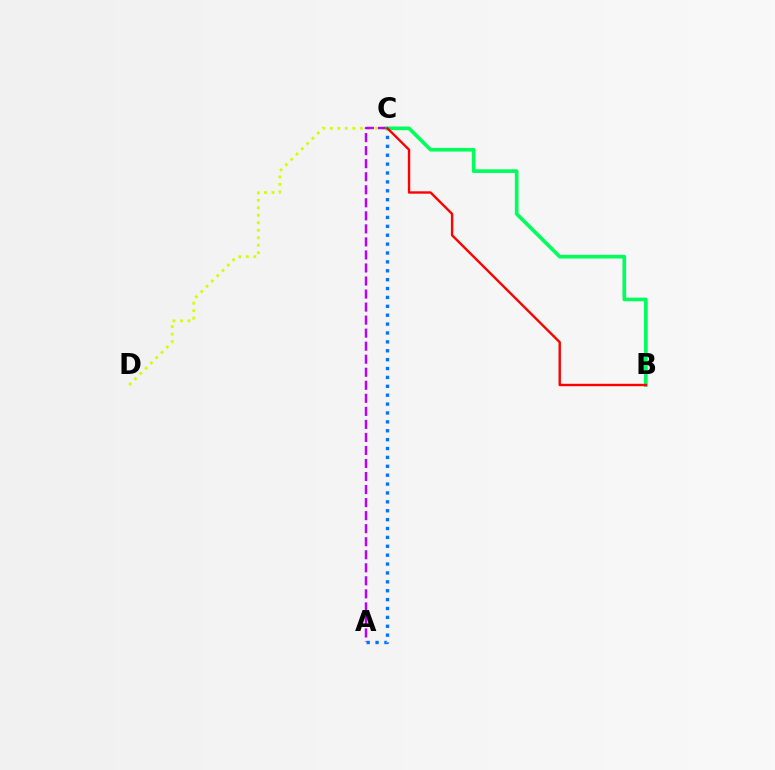{('A', 'C'): [{'color': '#0074ff', 'line_style': 'dotted', 'thickness': 2.41}, {'color': '#b900ff', 'line_style': 'dashed', 'thickness': 1.77}], ('C', 'D'): [{'color': '#d1ff00', 'line_style': 'dotted', 'thickness': 2.04}], ('B', 'C'): [{'color': '#00ff5c', 'line_style': 'solid', 'thickness': 2.64}, {'color': '#ff0000', 'line_style': 'solid', 'thickness': 1.72}]}